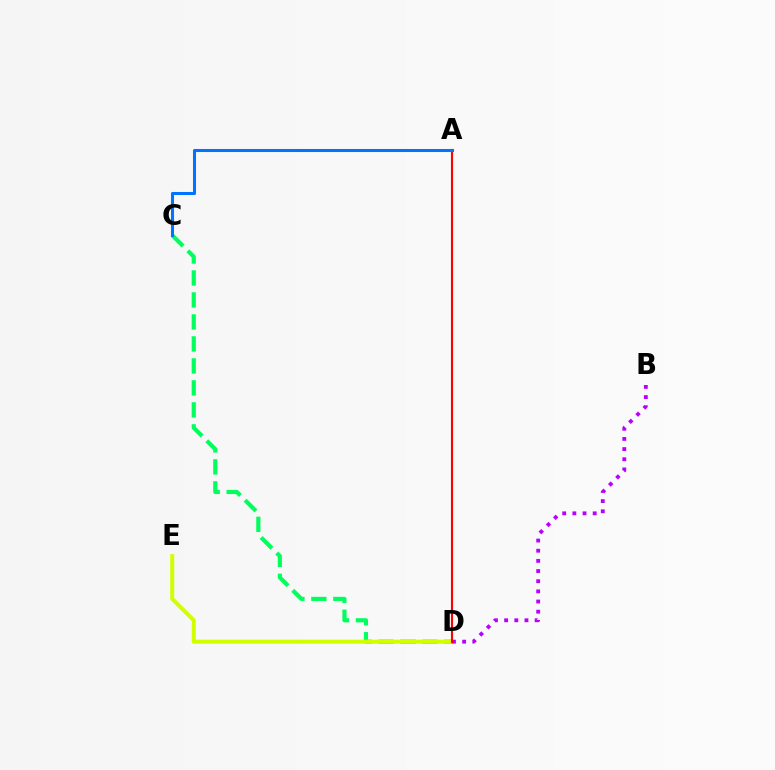{('C', 'D'): [{'color': '#00ff5c', 'line_style': 'dashed', 'thickness': 2.99}], ('D', 'E'): [{'color': '#d1ff00', 'line_style': 'solid', 'thickness': 2.87}], ('B', 'D'): [{'color': '#b900ff', 'line_style': 'dotted', 'thickness': 2.76}], ('A', 'D'): [{'color': '#ff0000', 'line_style': 'solid', 'thickness': 1.52}], ('A', 'C'): [{'color': '#0074ff', 'line_style': 'solid', 'thickness': 2.2}]}